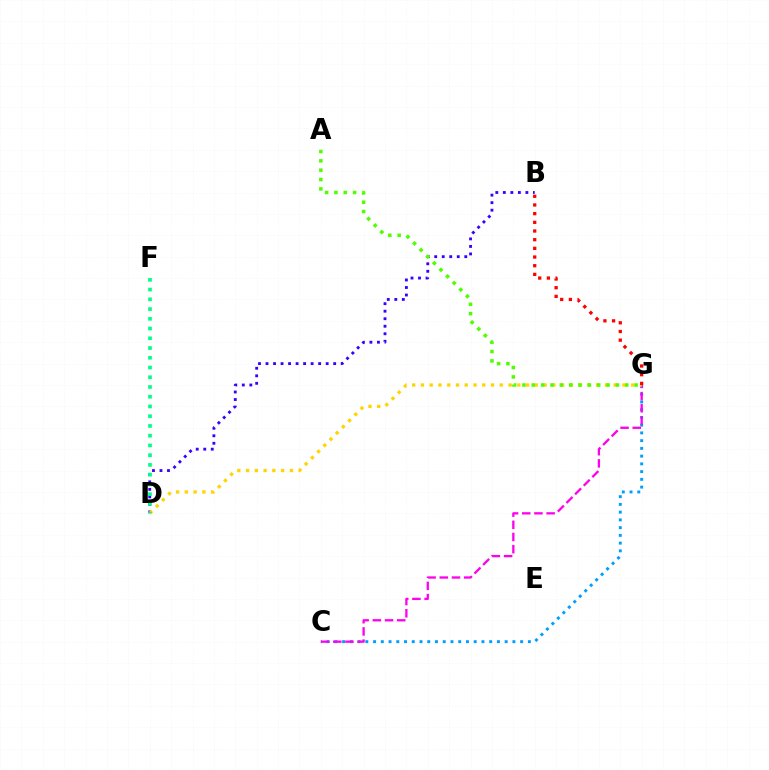{('B', 'D'): [{'color': '#3700ff', 'line_style': 'dotted', 'thickness': 2.04}], ('C', 'G'): [{'color': '#009eff', 'line_style': 'dotted', 'thickness': 2.1}, {'color': '#ff00ed', 'line_style': 'dashed', 'thickness': 1.66}], ('D', 'G'): [{'color': '#ffd500', 'line_style': 'dotted', 'thickness': 2.38}], ('D', 'F'): [{'color': '#00ff86', 'line_style': 'dotted', 'thickness': 2.65}], ('B', 'G'): [{'color': '#ff0000', 'line_style': 'dotted', 'thickness': 2.36}], ('A', 'G'): [{'color': '#4fff00', 'line_style': 'dotted', 'thickness': 2.54}]}